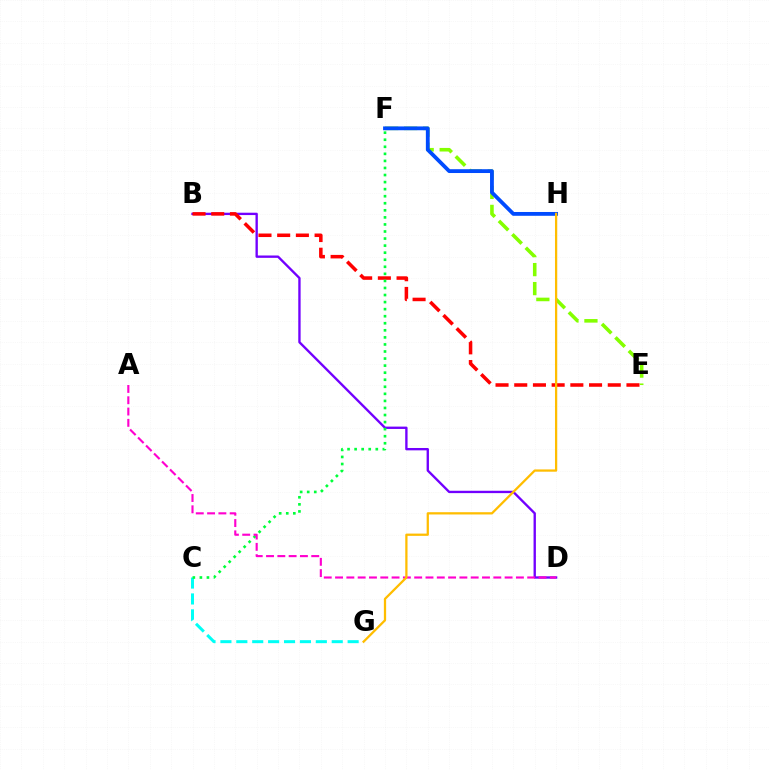{('E', 'F'): [{'color': '#84ff00', 'line_style': 'dashed', 'thickness': 2.58}], ('C', 'G'): [{'color': '#00fff6', 'line_style': 'dashed', 'thickness': 2.16}], ('F', 'H'): [{'color': '#004bff', 'line_style': 'solid', 'thickness': 2.75}], ('B', 'D'): [{'color': '#7200ff', 'line_style': 'solid', 'thickness': 1.69}], ('B', 'E'): [{'color': '#ff0000', 'line_style': 'dashed', 'thickness': 2.54}], ('C', 'F'): [{'color': '#00ff39', 'line_style': 'dotted', 'thickness': 1.92}], ('A', 'D'): [{'color': '#ff00cf', 'line_style': 'dashed', 'thickness': 1.54}], ('G', 'H'): [{'color': '#ffbd00', 'line_style': 'solid', 'thickness': 1.63}]}